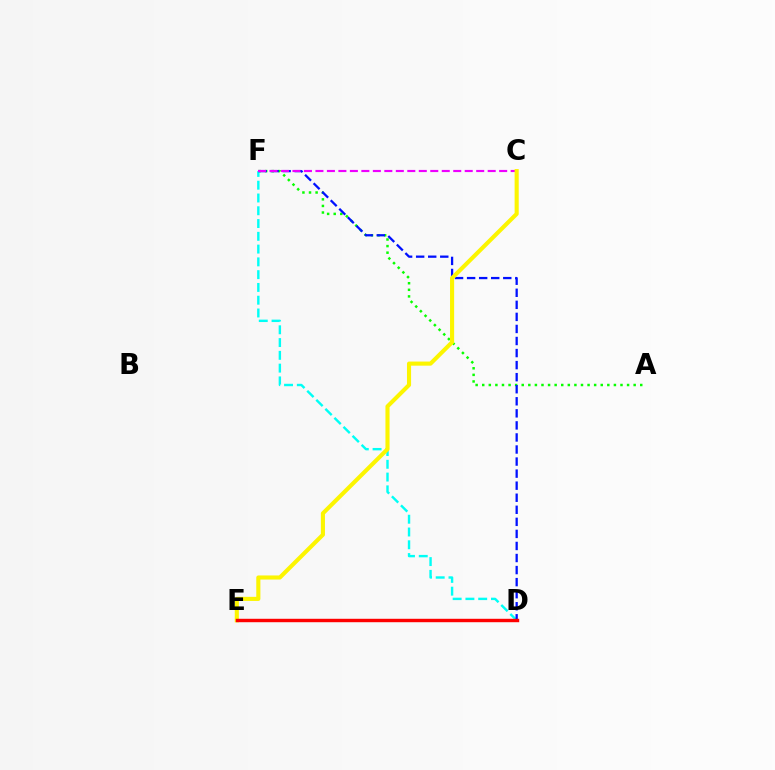{('A', 'F'): [{'color': '#08ff00', 'line_style': 'dotted', 'thickness': 1.79}], ('D', 'F'): [{'color': '#00fff6', 'line_style': 'dashed', 'thickness': 1.74}, {'color': '#0010ff', 'line_style': 'dashed', 'thickness': 1.64}], ('C', 'F'): [{'color': '#ee00ff', 'line_style': 'dashed', 'thickness': 1.56}], ('C', 'E'): [{'color': '#fcf500', 'line_style': 'solid', 'thickness': 2.96}], ('D', 'E'): [{'color': '#ff0000', 'line_style': 'solid', 'thickness': 2.46}]}